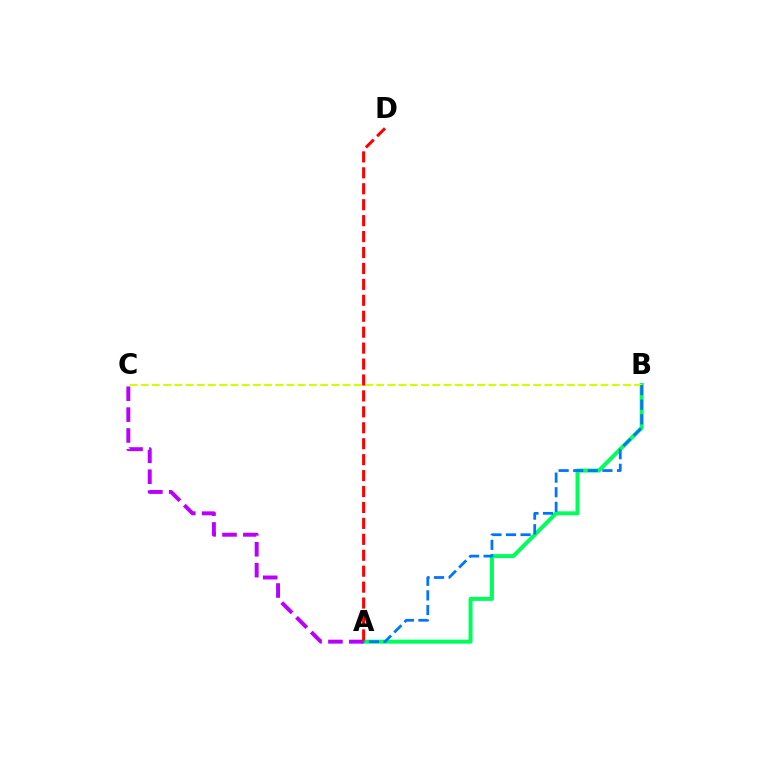{('A', 'B'): [{'color': '#00ff5c', 'line_style': 'solid', 'thickness': 2.88}, {'color': '#0074ff', 'line_style': 'dashed', 'thickness': 1.98}], ('B', 'C'): [{'color': '#d1ff00', 'line_style': 'dashed', 'thickness': 1.52}], ('A', 'C'): [{'color': '#b900ff', 'line_style': 'dashed', 'thickness': 2.84}], ('A', 'D'): [{'color': '#ff0000', 'line_style': 'dashed', 'thickness': 2.16}]}